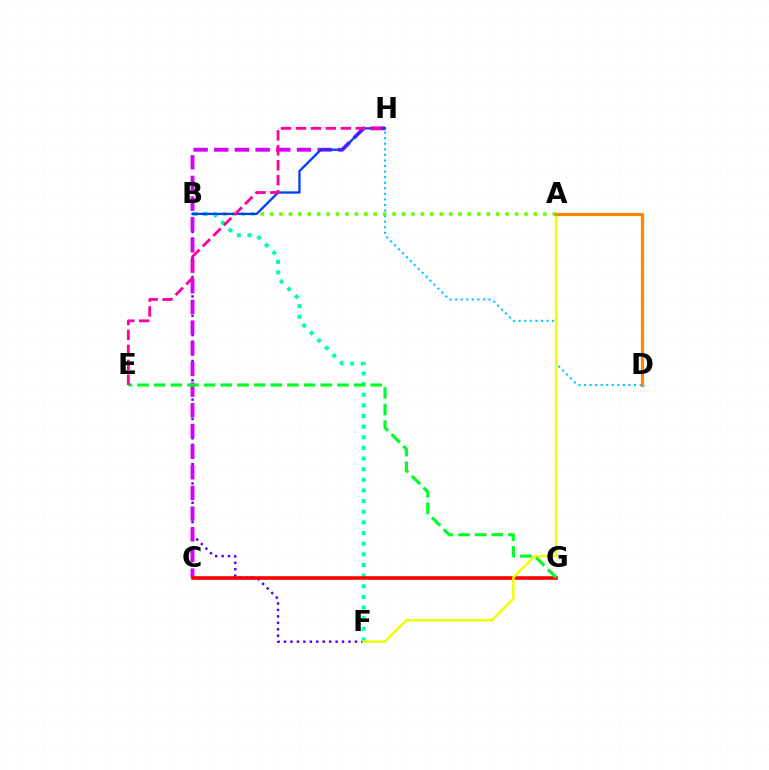{('D', 'H'): [{'color': '#00c7ff', 'line_style': 'dotted', 'thickness': 1.51}], ('A', 'B'): [{'color': '#66ff00', 'line_style': 'dotted', 'thickness': 2.56}], ('B', 'F'): [{'color': '#4f00ff', 'line_style': 'dotted', 'thickness': 1.75}, {'color': '#00ffaf', 'line_style': 'dotted', 'thickness': 2.89}], ('C', 'H'): [{'color': '#d600ff', 'line_style': 'dashed', 'thickness': 2.81}], ('B', 'H'): [{'color': '#003fff', 'line_style': 'solid', 'thickness': 1.66}], ('C', 'G'): [{'color': '#ff0000', 'line_style': 'solid', 'thickness': 2.58}], ('A', 'F'): [{'color': '#eeff00', 'line_style': 'solid', 'thickness': 1.75}], ('E', 'G'): [{'color': '#00ff27', 'line_style': 'dashed', 'thickness': 2.26}], ('E', 'H'): [{'color': '#ff00a0', 'line_style': 'dashed', 'thickness': 2.03}], ('A', 'D'): [{'color': '#ff8800', 'line_style': 'solid', 'thickness': 2.35}]}